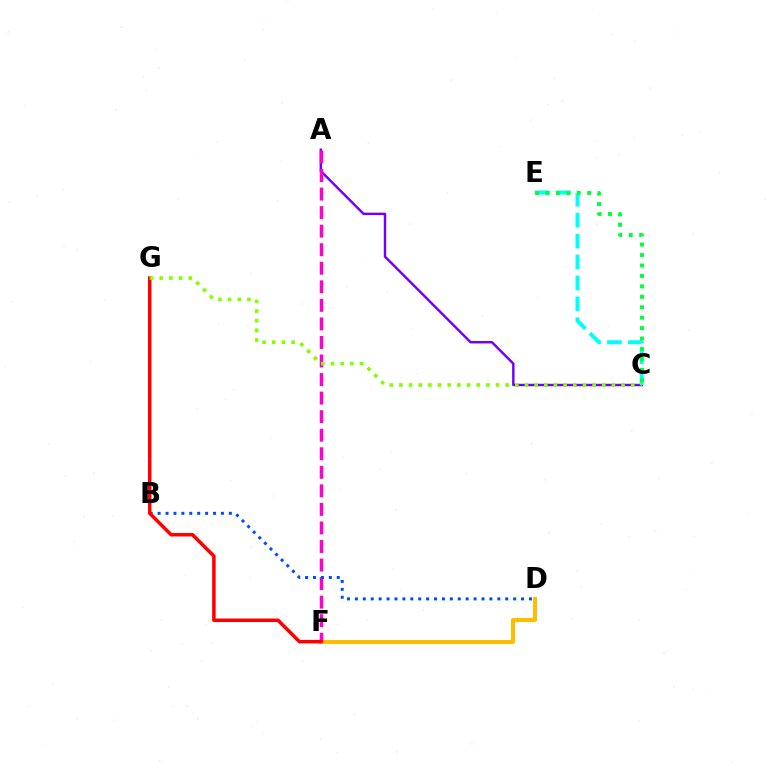{('A', 'C'): [{'color': '#7200ff', 'line_style': 'solid', 'thickness': 1.76}], ('C', 'E'): [{'color': '#00fff6', 'line_style': 'dashed', 'thickness': 2.84}, {'color': '#00ff39', 'line_style': 'dotted', 'thickness': 2.84}], ('D', 'F'): [{'color': '#ffbd00', 'line_style': 'solid', 'thickness': 2.86}], ('A', 'F'): [{'color': '#ff00cf', 'line_style': 'dashed', 'thickness': 2.52}], ('B', 'D'): [{'color': '#004bff', 'line_style': 'dotted', 'thickness': 2.15}], ('F', 'G'): [{'color': '#ff0000', 'line_style': 'solid', 'thickness': 2.52}], ('C', 'G'): [{'color': '#84ff00', 'line_style': 'dotted', 'thickness': 2.62}]}